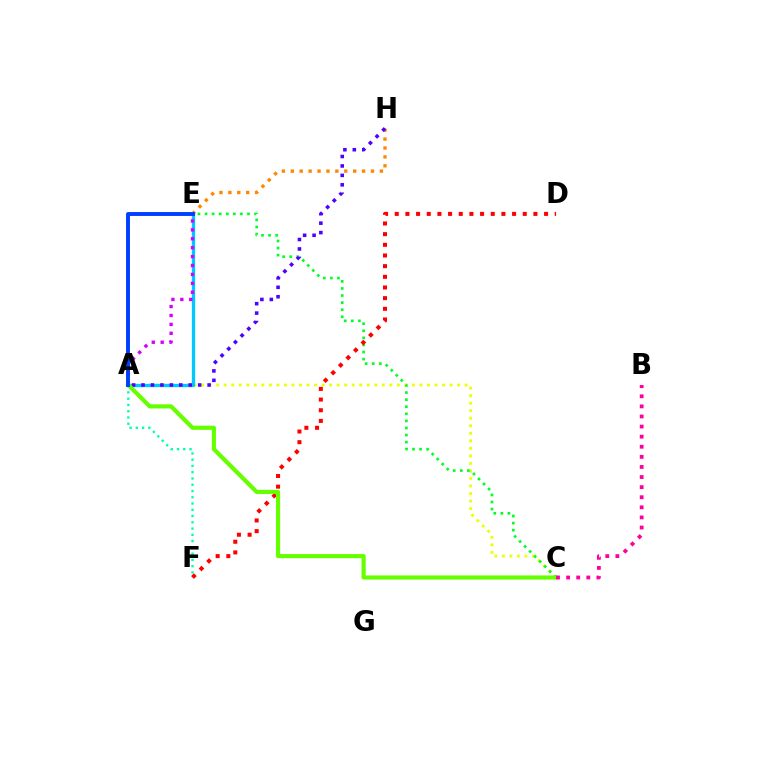{('A', 'C'): [{'color': '#eeff00', 'line_style': 'dotted', 'thickness': 2.05}, {'color': '#66ff00', 'line_style': 'solid', 'thickness': 2.99}], ('A', 'E'): [{'color': '#00c7ff', 'line_style': 'solid', 'thickness': 2.38}, {'color': '#d600ff', 'line_style': 'dotted', 'thickness': 2.42}, {'color': '#003fff', 'line_style': 'solid', 'thickness': 2.81}], ('C', 'E'): [{'color': '#00ff27', 'line_style': 'dotted', 'thickness': 1.92}], ('E', 'H'): [{'color': '#ff8800', 'line_style': 'dotted', 'thickness': 2.42}], ('A', 'H'): [{'color': '#4f00ff', 'line_style': 'dotted', 'thickness': 2.56}], ('D', 'F'): [{'color': '#ff0000', 'line_style': 'dotted', 'thickness': 2.9}], ('A', 'F'): [{'color': '#00ffaf', 'line_style': 'dotted', 'thickness': 1.7}], ('B', 'C'): [{'color': '#ff00a0', 'line_style': 'dotted', 'thickness': 2.74}]}